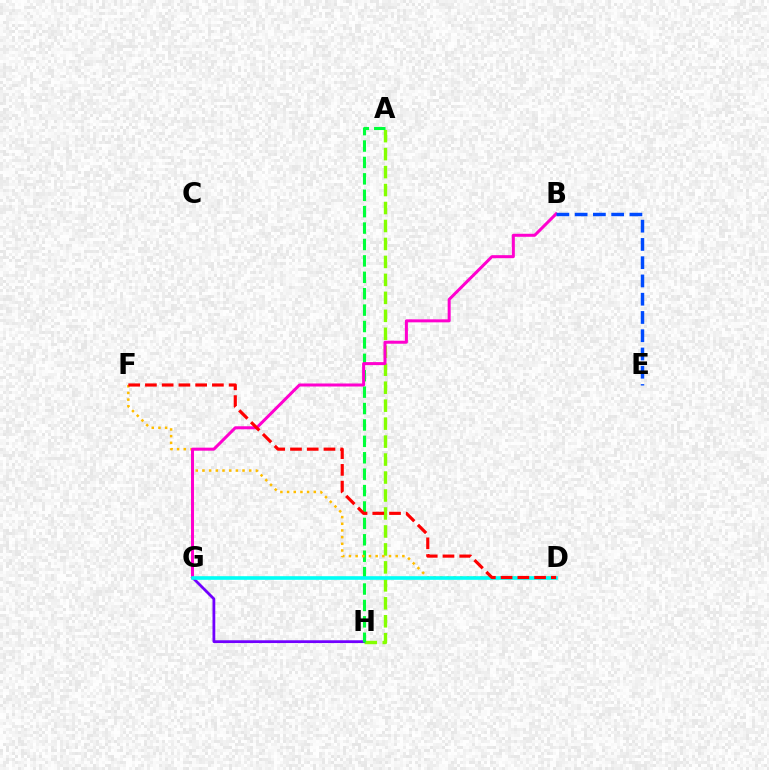{('A', 'H'): [{'color': '#84ff00', 'line_style': 'dashed', 'thickness': 2.44}, {'color': '#00ff39', 'line_style': 'dashed', 'thickness': 2.23}], ('G', 'H'): [{'color': '#7200ff', 'line_style': 'solid', 'thickness': 2.01}], ('D', 'F'): [{'color': '#ffbd00', 'line_style': 'dotted', 'thickness': 1.81}, {'color': '#ff0000', 'line_style': 'dashed', 'thickness': 2.27}], ('B', 'G'): [{'color': '#ff00cf', 'line_style': 'solid', 'thickness': 2.17}], ('D', 'G'): [{'color': '#00fff6', 'line_style': 'solid', 'thickness': 2.6}], ('B', 'E'): [{'color': '#004bff', 'line_style': 'dashed', 'thickness': 2.48}]}